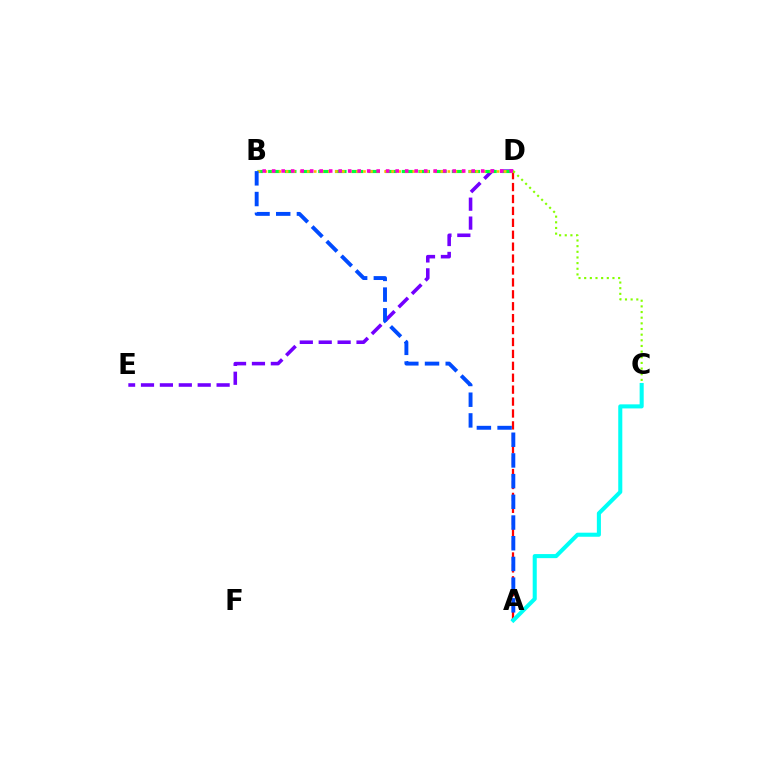{('A', 'D'): [{'color': '#ff0000', 'line_style': 'dashed', 'thickness': 1.62}], ('D', 'E'): [{'color': '#7200ff', 'line_style': 'dashed', 'thickness': 2.57}], ('B', 'D'): [{'color': '#00ff39', 'line_style': 'dashed', 'thickness': 2.27}, {'color': '#ffbd00', 'line_style': 'dotted', 'thickness': 1.91}, {'color': '#ff00cf', 'line_style': 'dotted', 'thickness': 2.58}], ('C', 'D'): [{'color': '#84ff00', 'line_style': 'dotted', 'thickness': 1.54}], ('A', 'B'): [{'color': '#004bff', 'line_style': 'dashed', 'thickness': 2.81}], ('A', 'C'): [{'color': '#00fff6', 'line_style': 'solid', 'thickness': 2.93}]}